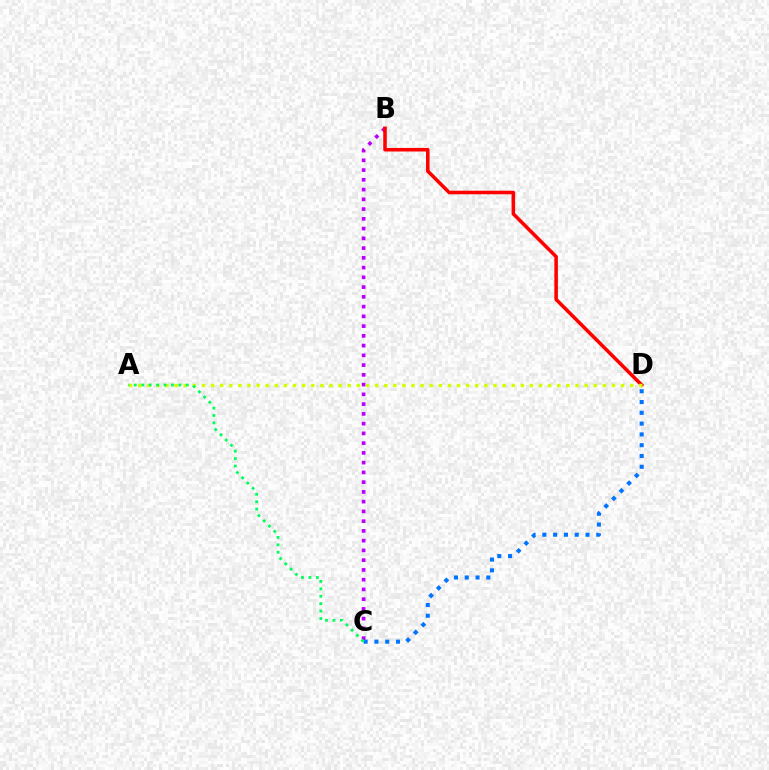{('C', 'D'): [{'color': '#0074ff', 'line_style': 'dotted', 'thickness': 2.93}], ('B', 'C'): [{'color': '#b900ff', 'line_style': 'dotted', 'thickness': 2.65}], ('B', 'D'): [{'color': '#ff0000', 'line_style': 'solid', 'thickness': 2.56}], ('A', 'D'): [{'color': '#d1ff00', 'line_style': 'dotted', 'thickness': 2.48}], ('A', 'C'): [{'color': '#00ff5c', 'line_style': 'dotted', 'thickness': 2.02}]}